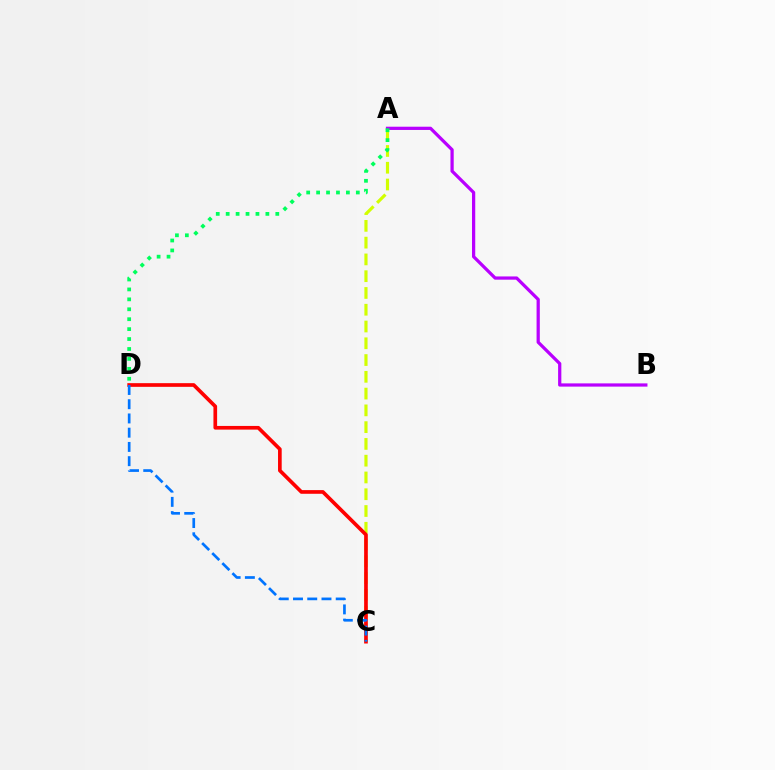{('A', 'C'): [{'color': '#d1ff00', 'line_style': 'dashed', 'thickness': 2.28}], ('C', 'D'): [{'color': '#ff0000', 'line_style': 'solid', 'thickness': 2.64}, {'color': '#0074ff', 'line_style': 'dashed', 'thickness': 1.93}], ('A', 'B'): [{'color': '#b900ff', 'line_style': 'solid', 'thickness': 2.33}], ('A', 'D'): [{'color': '#00ff5c', 'line_style': 'dotted', 'thickness': 2.7}]}